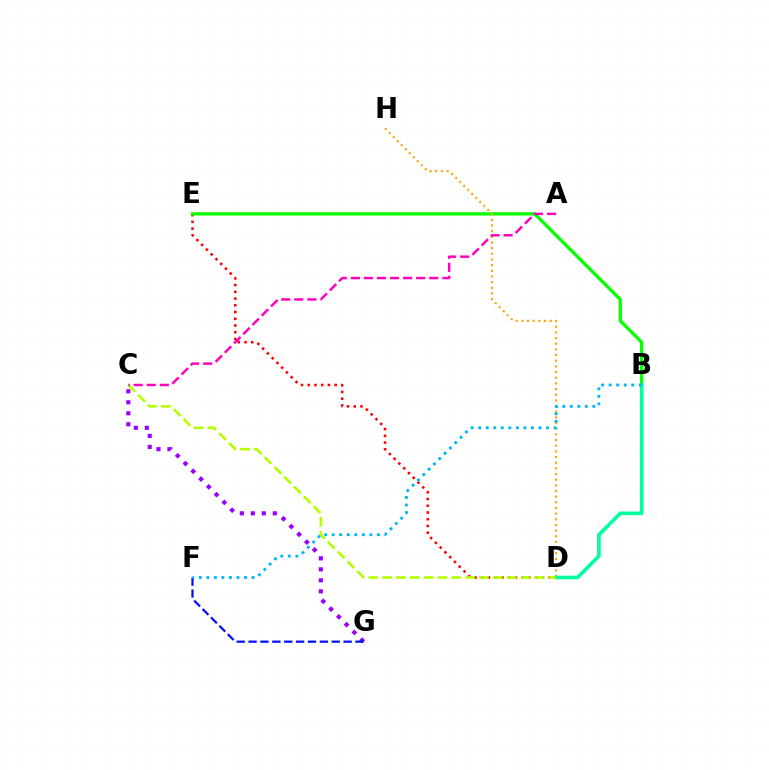{('D', 'E'): [{'color': '#ff0000', 'line_style': 'dotted', 'thickness': 1.83}], ('B', 'E'): [{'color': '#08ff00', 'line_style': 'solid', 'thickness': 2.38}], ('D', 'H'): [{'color': '#ffa500', 'line_style': 'dotted', 'thickness': 1.54}], ('C', 'G'): [{'color': '#9b00ff', 'line_style': 'dotted', 'thickness': 2.99}], ('F', 'G'): [{'color': '#0010ff', 'line_style': 'dashed', 'thickness': 1.61}], ('B', 'D'): [{'color': '#00ff9d', 'line_style': 'solid', 'thickness': 2.62}], ('C', 'D'): [{'color': '#b3ff00', 'line_style': 'dashed', 'thickness': 1.88}], ('B', 'F'): [{'color': '#00b5ff', 'line_style': 'dotted', 'thickness': 2.05}], ('A', 'C'): [{'color': '#ff00bd', 'line_style': 'dashed', 'thickness': 1.78}]}